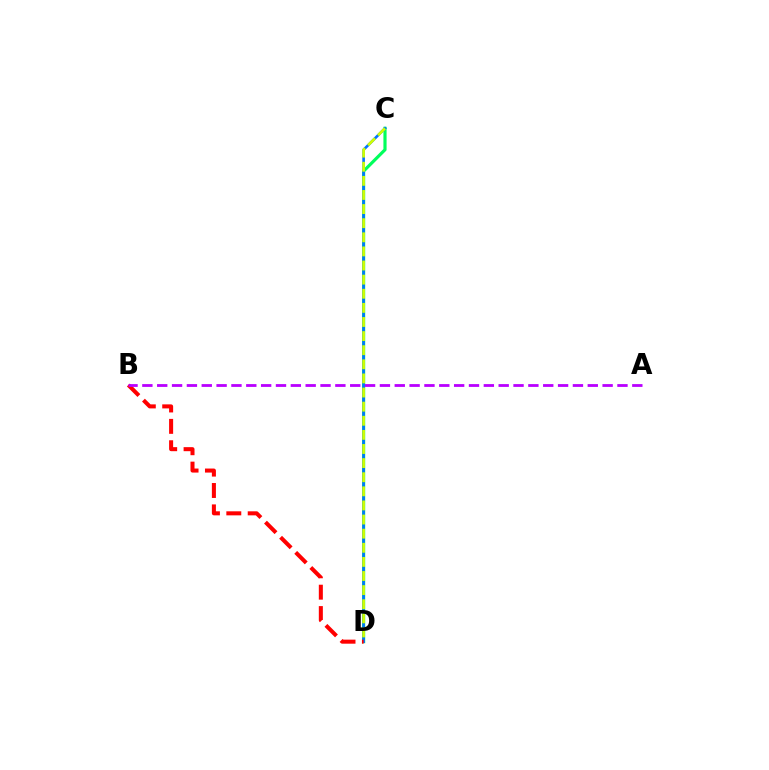{('C', 'D'): [{'color': '#00ff5c', 'line_style': 'solid', 'thickness': 2.28}, {'color': '#0074ff', 'line_style': 'solid', 'thickness': 1.9}, {'color': '#d1ff00', 'line_style': 'dashed', 'thickness': 1.92}], ('B', 'D'): [{'color': '#ff0000', 'line_style': 'dashed', 'thickness': 2.9}], ('A', 'B'): [{'color': '#b900ff', 'line_style': 'dashed', 'thickness': 2.02}]}